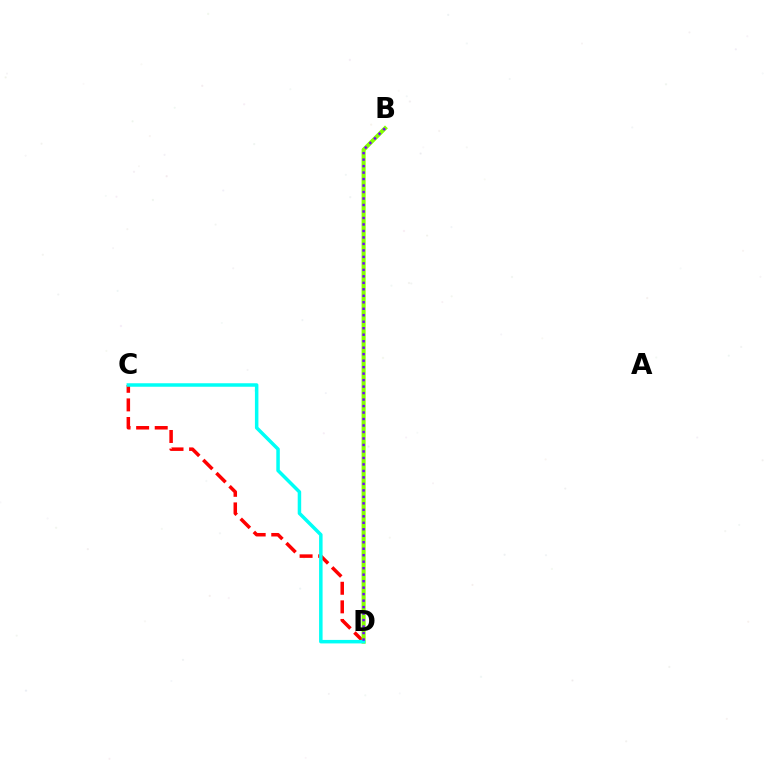{('C', 'D'): [{'color': '#ff0000', 'line_style': 'dashed', 'thickness': 2.53}, {'color': '#00fff6', 'line_style': 'solid', 'thickness': 2.52}], ('B', 'D'): [{'color': '#84ff00', 'line_style': 'solid', 'thickness': 2.92}, {'color': '#7200ff', 'line_style': 'dotted', 'thickness': 1.76}]}